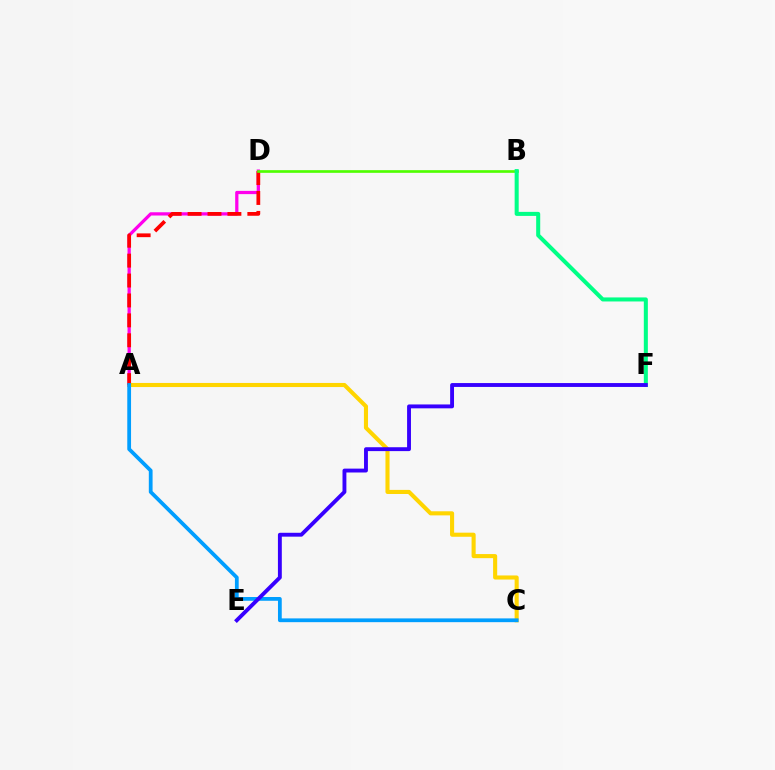{('A', 'C'): [{'color': '#ffd500', 'line_style': 'solid', 'thickness': 2.94}, {'color': '#009eff', 'line_style': 'solid', 'thickness': 2.71}], ('A', 'D'): [{'color': '#ff00ed', 'line_style': 'solid', 'thickness': 2.34}, {'color': '#ff0000', 'line_style': 'dashed', 'thickness': 2.71}], ('B', 'D'): [{'color': '#4fff00', 'line_style': 'solid', 'thickness': 1.92}], ('B', 'F'): [{'color': '#00ff86', 'line_style': 'solid', 'thickness': 2.91}], ('E', 'F'): [{'color': '#3700ff', 'line_style': 'solid', 'thickness': 2.79}]}